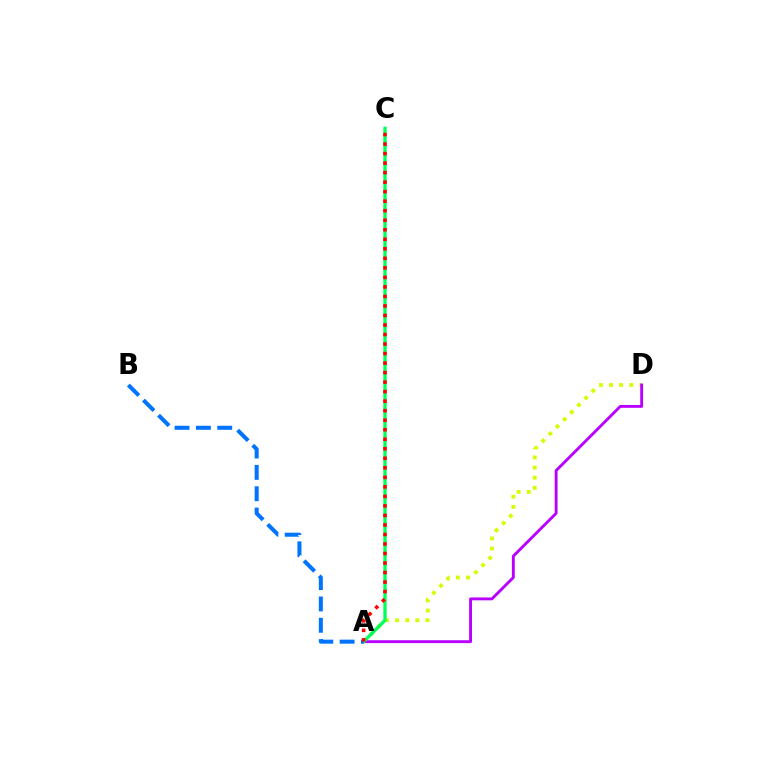{('A', 'D'): [{'color': '#d1ff00', 'line_style': 'dotted', 'thickness': 2.75}, {'color': '#b900ff', 'line_style': 'solid', 'thickness': 2.07}], ('A', 'C'): [{'color': '#00ff5c', 'line_style': 'solid', 'thickness': 2.4}, {'color': '#ff0000', 'line_style': 'dotted', 'thickness': 2.59}], ('A', 'B'): [{'color': '#0074ff', 'line_style': 'dashed', 'thickness': 2.9}]}